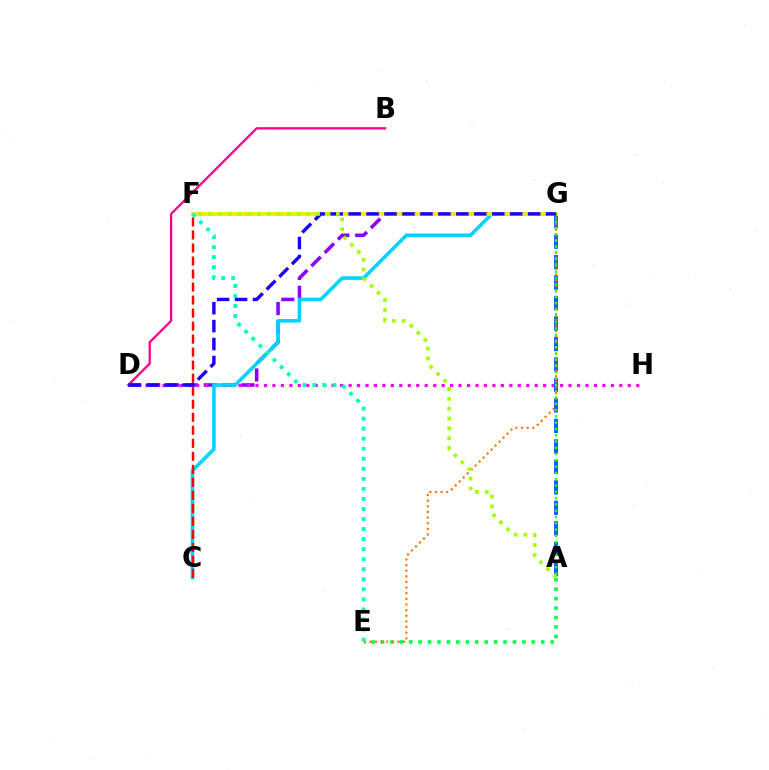{('D', 'G'): [{'color': '#8a00ff', 'line_style': 'dashed', 'thickness': 2.56}, {'color': '#1900ff', 'line_style': 'dashed', 'thickness': 2.44}], ('D', 'H'): [{'color': '#fa00f9', 'line_style': 'dotted', 'thickness': 2.3}], ('A', 'E'): [{'color': '#00ff45', 'line_style': 'dotted', 'thickness': 2.56}], ('A', 'G'): [{'color': '#005dff', 'line_style': 'dashed', 'thickness': 2.78}, {'color': '#31ff00', 'line_style': 'dotted', 'thickness': 1.71}], ('E', 'G'): [{'color': '#ff7000', 'line_style': 'dotted', 'thickness': 1.53}], ('C', 'G'): [{'color': '#00d3ff', 'line_style': 'solid', 'thickness': 2.58}], ('C', 'F'): [{'color': '#ff0000', 'line_style': 'dashed', 'thickness': 1.77}], ('F', 'G'): [{'color': '#ffe600', 'line_style': 'solid', 'thickness': 2.7}], ('B', 'D'): [{'color': '#ff0088', 'line_style': 'solid', 'thickness': 1.66}], ('E', 'F'): [{'color': '#00ffbb', 'line_style': 'dotted', 'thickness': 2.73}], ('A', 'F'): [{'color': '#a2ff00', 'line_style': 'dotted', 'thickness': 2.68}]}